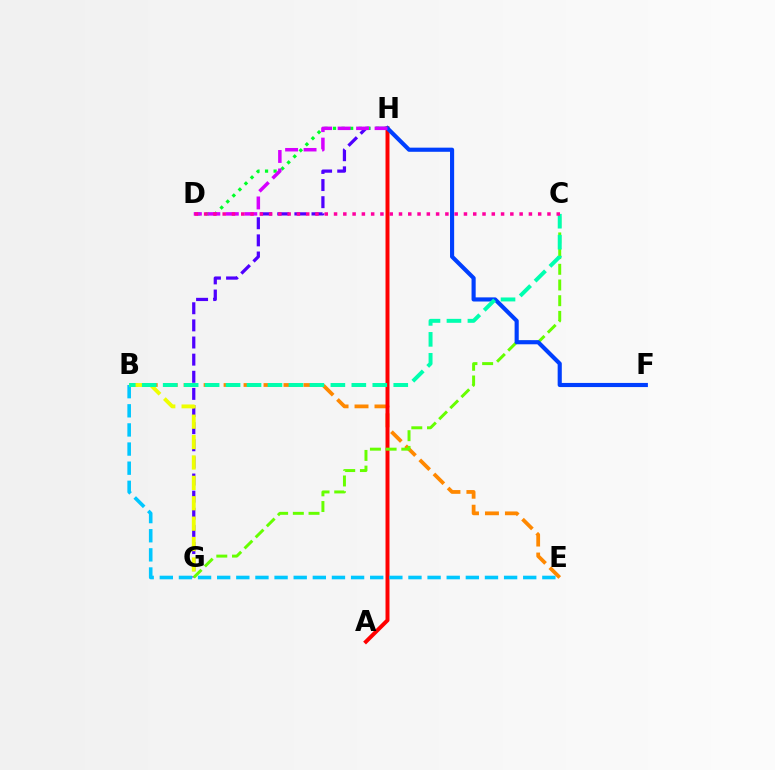{('B', 'E'): [{'color': '#ff8800', 'line_style': 'dashed', 'thickness': 2.71}, {'color': '#00c7ff', 'line_style': 'dashed', 'thickness': 2.6}], ('G', 'H'): [{'color': '#4f00ff', 'line_style': 'dashed', 'thickness': 2.33}], ('A', 'H'): [{'color': '#ff0000', 'line_style': 'solid', 'thickness': 2.85}], ('C', 'G'): [{'color': '#66ff00', 'line_style': 'dashed', 'thickness': 2.13}], ('D', 'H'): [{'color': '#00ff27', 'line_style': 'dotted', 'thickness': 2.33}, {'color': '#d600ff', 'line_style': 'dashed', 'thickness': 2.51}], ('F', 'H'): [{'color': '#003fff', 'line_style': 'solid', 'thickness': 2.98}], ('B', 'G'): [{'color': '#eeff00', 'line_style': 'dashed', 'thickness': 2.77}], ('B', 'C'): [{'color': '#00ffaf', 'line_style': 'dashed', 'thickness': 2.85}], ('C', 'D'): [{'color': '#ff00a0', 'line_style': 'dotted', 'thickness': 2.52}]}